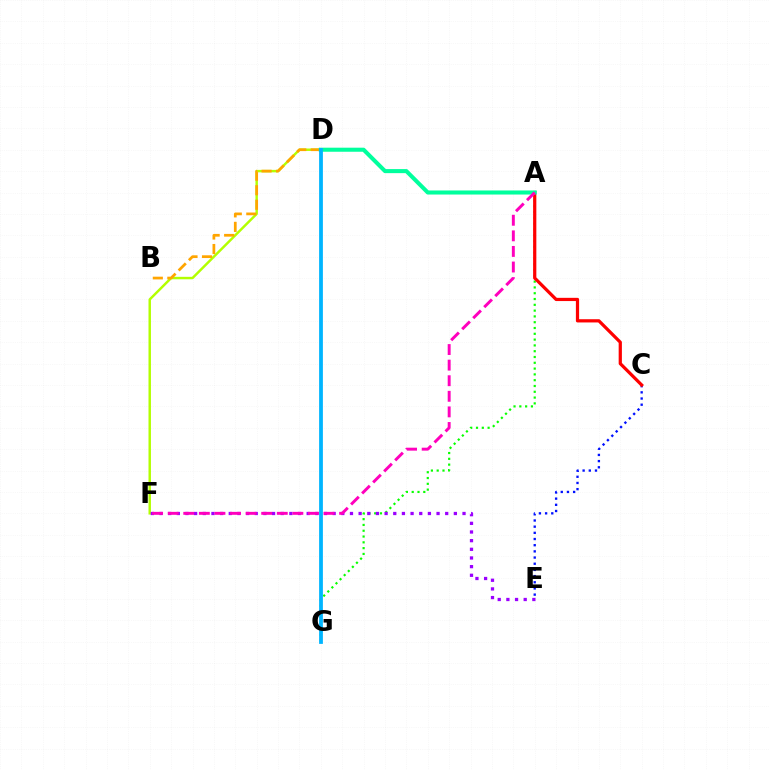{('D', 'F'): [{'color': '#b3ff00', 'line_style': 'solid', 'thickness': 1.76}], ('A', 'G'): [{'color': '#08ff00', 'line_style': 'dotted', 'thickness': 1.58}], ('C', 'E'): [{'color': '#0010ff', 'line_style': 'dotted', 'thickness': 1.68}], ('B', 'D'): [{'color': '#ffa500', 'line_style': 'dashed', 'thickness': 1.97}], ('A', 'C'): [{'color': '#ff0000', 'line_style': 'solid', 'thickness': 2.32}], ('A', 'D'): [{'color': '#00ff9d', 'line_style': 'solid', 'thickness': 2.92}], ('E', 'F'): [{'color': '#9b00ff', 'line_style': 'dotted', 'thickness': 2.35}], ('D', 'G'): [{'color': '#00b5ff', 'line_style': 'solid', 'thickness': 2.72}], ('A', 'F'): [{'color': '#ff00bd', 'line_style': 'dashed', 'thickness': 2.12}]}